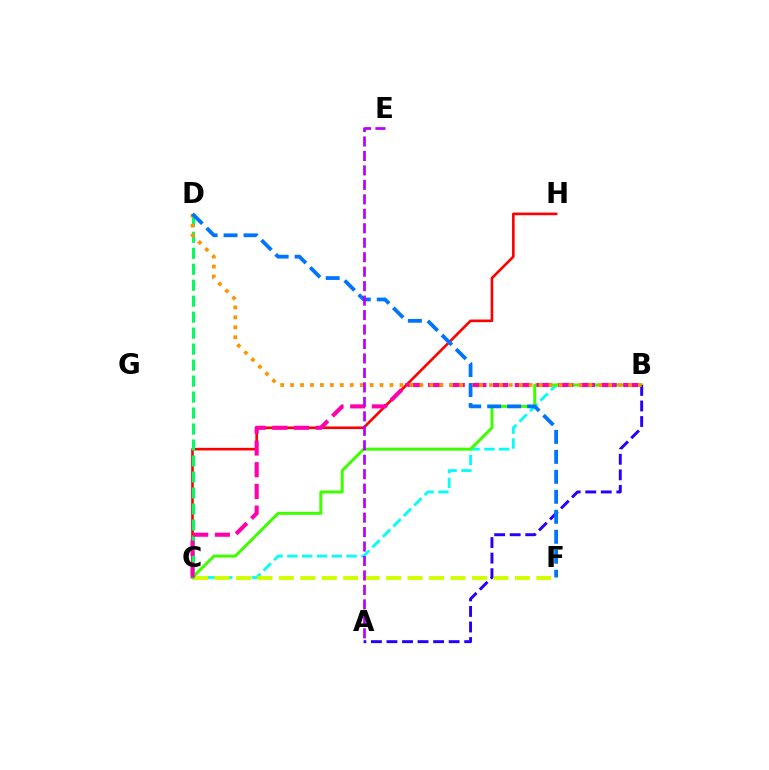{('B', 'C'): [{'color': '#00fff6', 'line_style': 'dashed', 'thickness': 2.01}, {'color': '#3dff00', 'line_style': 'solid', 'thickness': 2.15}, {'color': '#ff00ac', 'line_style': 'dashed', 'thickness': 2.95}], ('C', 'H'): [{'color': '#ff0000', 'line_style': 'solid', 'thickness': 1.89}], ('C', 'F'): [{'color': '#d1ff00', 'line_style': 'dashed', 'thickness': 2.92}], ('C', 'D'): [{'color': '#00ff5c', 'line_style': 'dashed', 'thickness': 2.17}], ('A', 'B'): [{'color': '#2500ff', 'line_style': 'dashed', 'thickness': 2.11}], ('B', 'D'): [{'color': '#ff9400', 'line_style': 'dotted', 'thickness': 2.7}], ('D', 'F'): [{'color': '#0074ff', 'line_style': 'dashed', 'thickness': 2.71}], ('A', 'E'): [{'color': '#b900ff', 'line_style': 'dashed', 'thickness': 1.97}]}